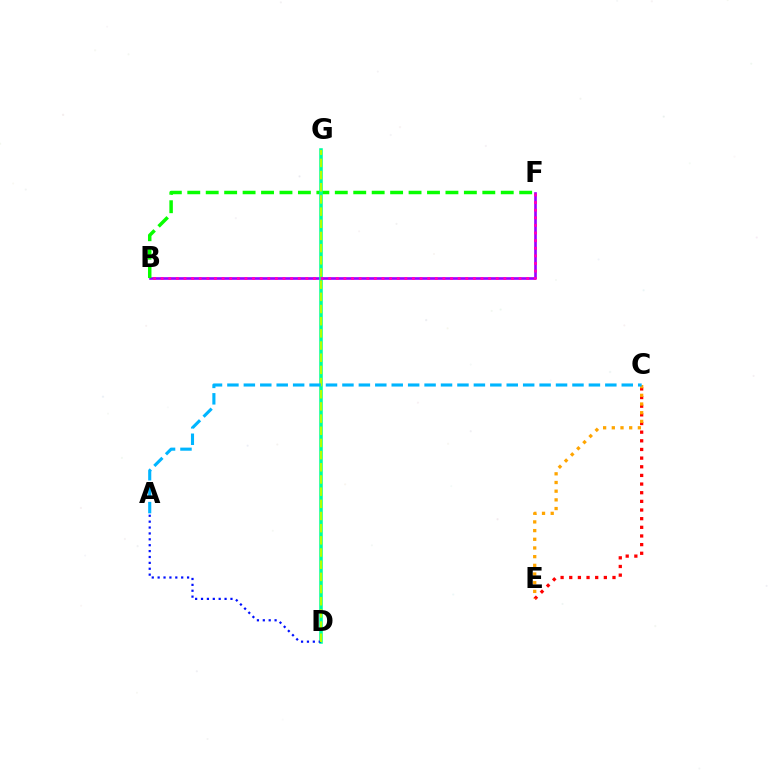{('C', 'E'): [{'color': '#ff0000', 'line_style': 'dotted', 'thickness': 2.35}, {'color': '#ffa500', 'line_style': 'dotted', 'thickness': 2.36}], ('B', 'F'): [{'color': '#9b00ff', 'line_style': 'solid', 'thickness': 1.91}, {'color': '#08ff00', 'line_style': 'dashed', 'thickness': 2.51}, {'color': '#ff00bd', 'line_style': 'dotted', 'thickness': 2.07}], ('D', 'G'): [{'color': '#00ff9d', 'line_style': 'solid', 'thickness': 2.56}, {'color': '#b3ff00', 'line_style': 'dashed', 'thickness': 1.65}], ('A', 'D'): [{'color': '#0010ff', 'line_style': 'dotted', 'thickness': 1.6}], ('A', 'C'): [{'color': '#00b5ff', 'line_style': 'dashed', 'thickness': 2.23}]}